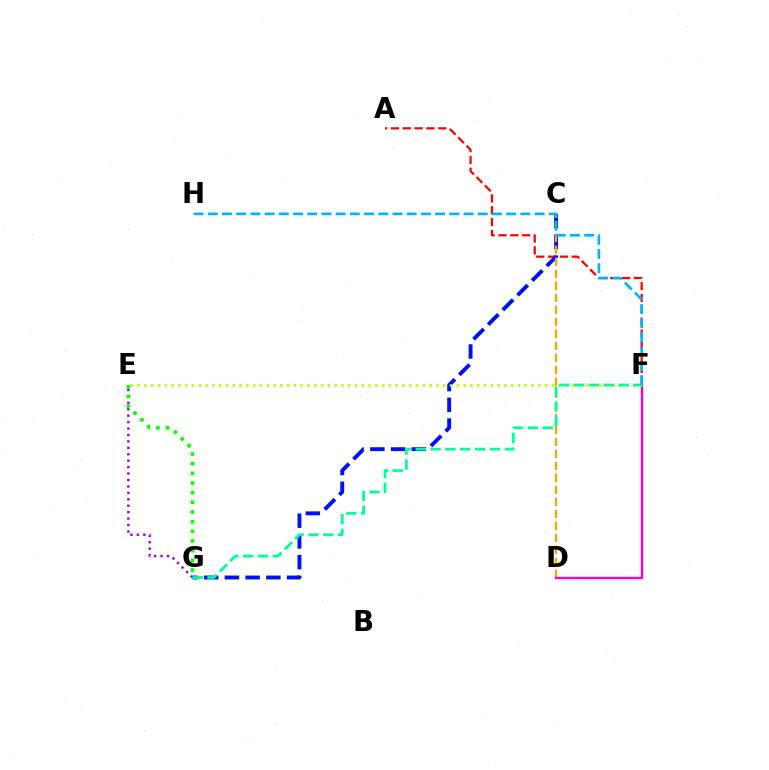{('E', 'G'): [{'color': '#9b00ff', 'line_style': 'dotted', 'thickness': 1.75}, {'color': '#08ff00', 'line_style': 'dotted', 'thickness': 2.63}], ('A', 'F'): [{'color': '#ff0000', 'line_style': 'dashed', 'thickness': 1.61}], ('C', 'G'): [{'color': '#0010ff', 'line_style': 'dashed', 'thickness': 2.82}], ('C', 'D'): [{'color': '#ffa500', 'line_style': 'dashed', 'thickness': 1.63}], ('D', 'F'): [{'color': '#ff00bd', 'line_style': 'solid', 'thickness': 1.71}], ('E', 'F'): [{'color': '#b3ff00', 'line_style': 'dotted', 'thickness': 1.85}], ('F', 'G'): [{'color': '#00ff9d', 'line_style': 'dashed', 'thickness': 2.02}], ('F', 'H'): [{'color': '#00b5ff', 'line_style': 'dashed', 'thickness': 1.93}]}